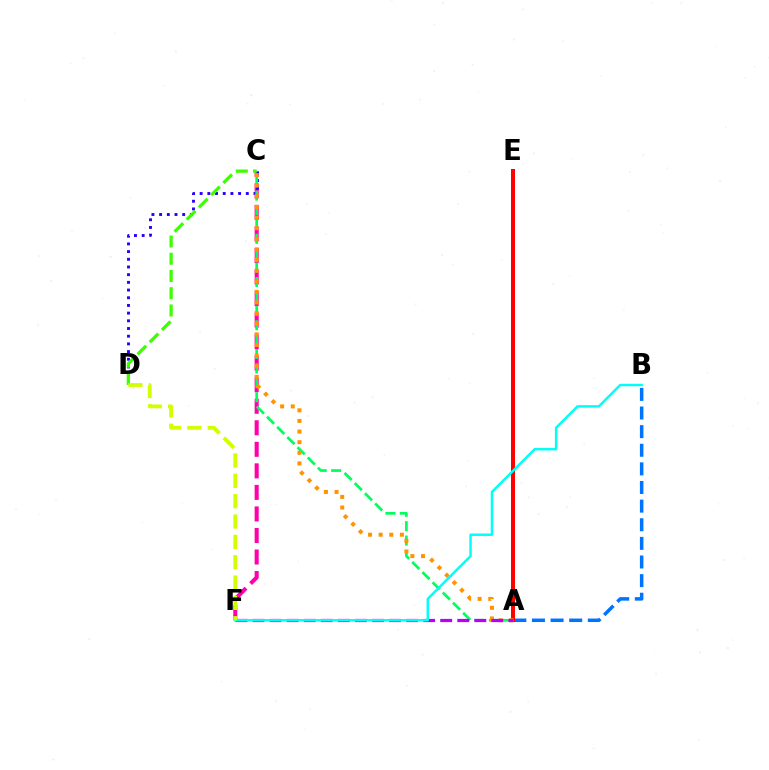{('C', 'F'): [{'color': '#ff00ac', 'line_style': 'dashed', 'thickness': 2.93}], ('A', 'B'): [{'color': '#0074ff', 'line_style': 'dashed', 'thickness': 2.53}], ('C', 'D'): [{'color': '#2500ff', 'line_style': 'dotted', 'thickness': 2.09}, {'color': '#3dff00', 'line_style': 'dashed', 'thickness': 2.34}], ('A', 'E'): [{'color': '#ff0000', 'line_style': 'solid', 'thickness': 2.88}], ('A', 'C'): [{'color': '#00ff5c', 'line_style': 'dashed', 'thickness': 1.96}, {'color': '#ff9400', 'line_style': 'dotted', 'thickness': 2.89}], ('A', 'F'): [{'color': '#b900ff', 'line_style': 'dashed', 'thickness': 2.32}], ('B', 'F'): [{'color': '#00fff6', 'line_style': 'solid', 'thickness': 1.78}], ('D', 'F'): [{'color': '#d1ff00', 'line_style': 'dashed', 'thickness': 2.76}]}